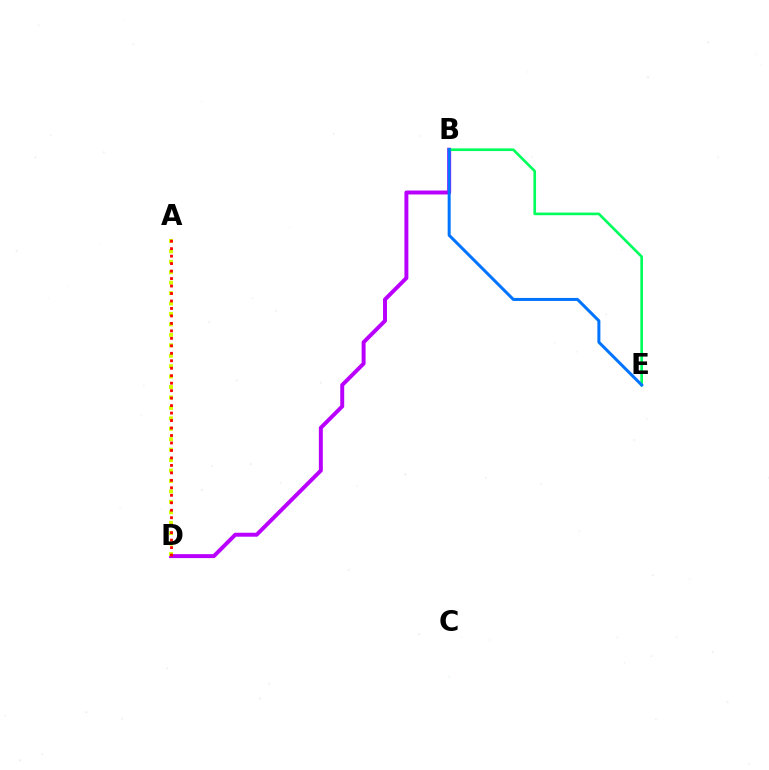{('B', 'D'): [{'color': '#b900ff', 'line_style': 'solid', 'thickness': 2.85}], ('B', 'E'): [{'color': '#00ff5c', 'line_style': 'solid', 'thickness': 1.91}, {'color': '#0074ff', 'line_style': 'solid', 'thickness': 2.17}], ('A', 'D'): [{'color': '#d1ff00', 'line_style': 'dotted', 'thickness': 2.84}, {'color': '#ff0000', 'line_style': 'dotted', 'thickness': 2.03}]}